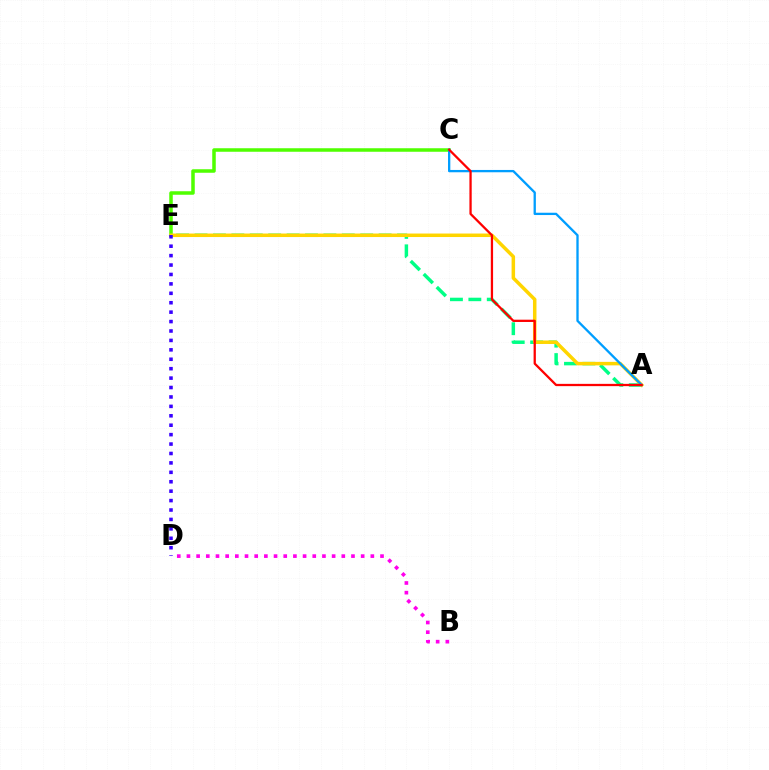{('C', 'E'): [{'color': '#4fff00', 'line_style': 'solid', 'thickness': 2.53}], ('A', 'E'): [{'color': '#00ff86', 'line_style': 'dashed', 'thickness': 2.5}, {'color': '#ffd500', 'line_style': 'solid', 'thickness': 2.52}], ('D', 'E'): [{'color': '#3700ff', 'line_style': 'dotted', 'thickness': 2.56}], ('A', 'C'): [{'color': '#009eff', 'line_style': 'solid', 'thickness': 1.66}, {'color': '#ff0000', 'line_style': 'solid', 'thickness': 1.64}], ('B', 'D'): [{'color': '#ff00ed', 'line_style': 'dotted', 'thickness': 2.63}]}